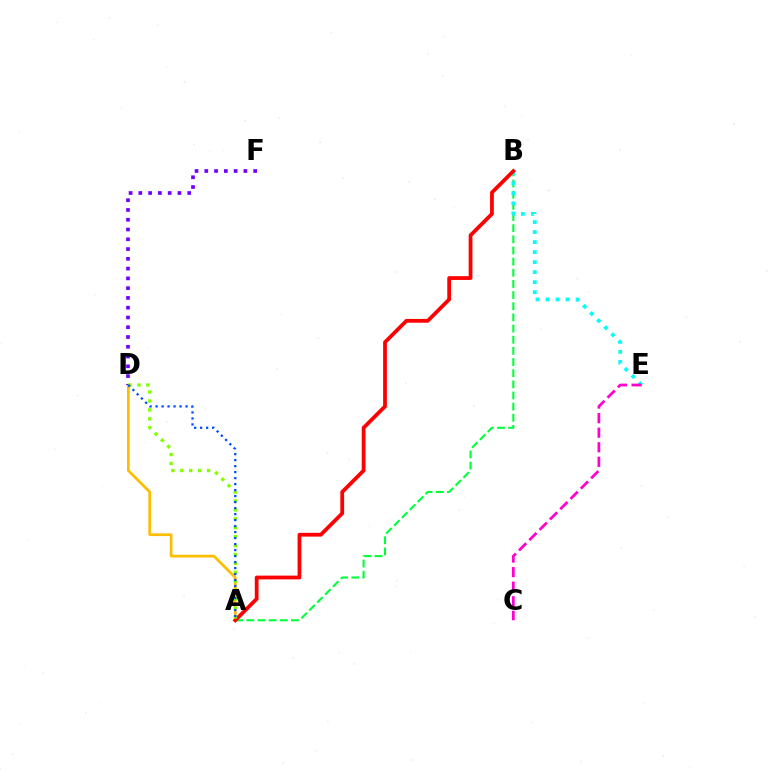{('A', 'B'): [{'color': '#00ff39', 'line_style': 'dashed', 'thickness': 1.52}, {'color': '#ff0000', 'line_style': 'solid', 'thickness': 2.71}], ('B', 'E'): [{'color': '#00fff6', 'line_style': 'dotted', 'thickness': 2.72}], ('C', 'E'): [{'color': '#ff00cf', 'line_style': 'dashed', 'thickness': 1.98}], ('A', 'D'): [{'color': '#ffbd00', 'line_style': 'solid', 'thickness': 1.96}, {'color': '#84ff00', 'line_style': 'dotted', 'thickness': 2.42}, {'color': '#004bff', 'line_style': 'dotted', 'thickness': 1.63}], ('D', 'F'): [{'color': '#7200ff', 'line_style': 'dotted', 'thickness': 2.66}]}